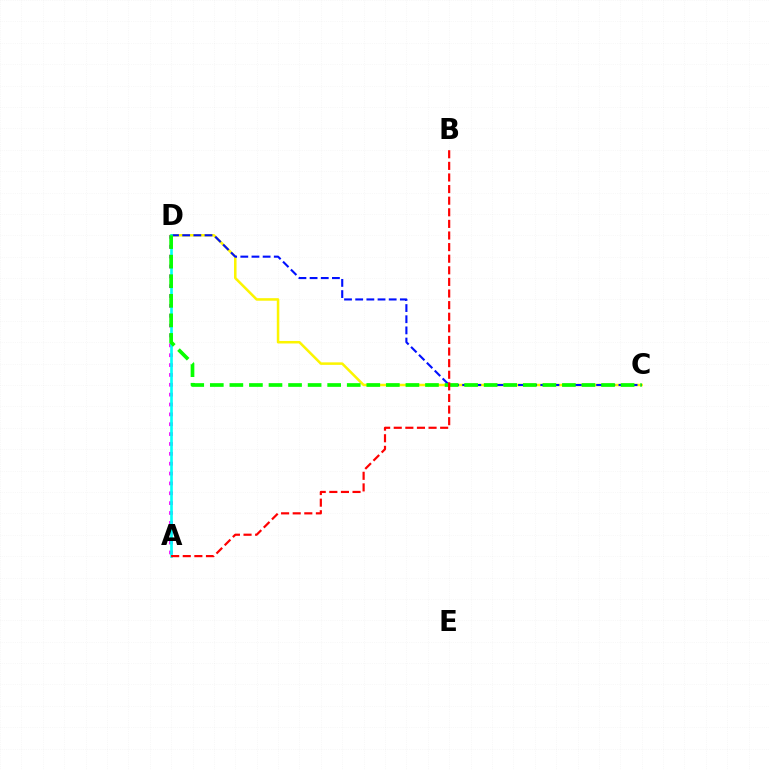{('C', 'D'): [{'color': '#fcf500', 'line_style': 'solid', 'thickness': 1.82}, {'color': '#0010ff', 'line_style': 'dashed', 'thickness': 1.52}, {'color': '#08ff00', 'line_style': 'dashed', 'thickness': 2.66}], ('A', 'D'): [{'color': '#ee00ff', 'line_style': 'dotted', 'thickness': 2.68}, {'color': '#00fff6', 'line_style': 'solid', 'thickness': 1.91}], ('A', 'B'): [{'color': '#ff0000', 'line_style': 'dashed', 'thickness': 1.58}]}